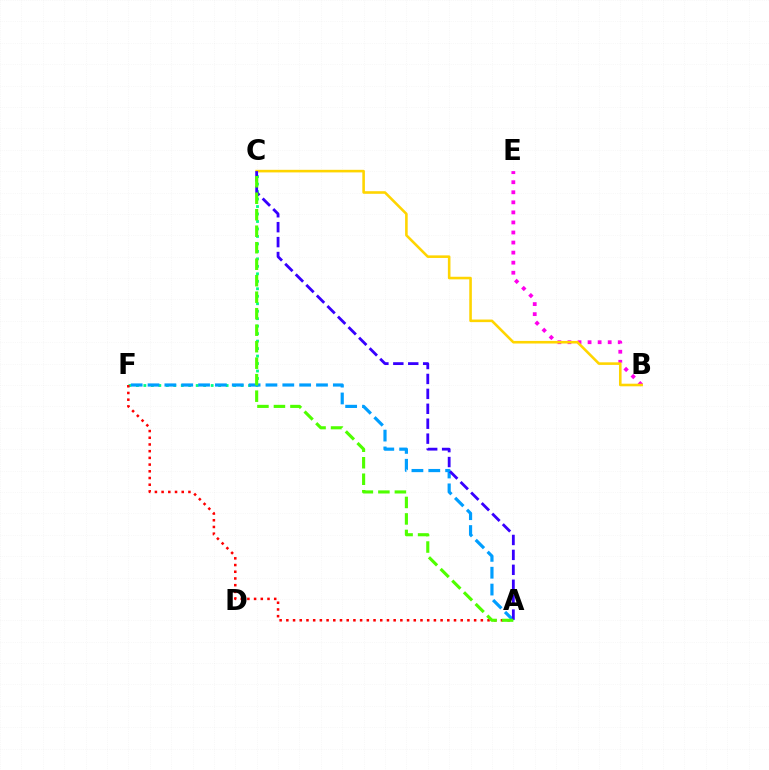{('C', 'F'): [{'color': '#00ff86', 'line_style': 'dotted', 'thickness': 2.03}], ('A', 'F'): [{'color': '#ff0000', 'line_style': 'dotted', 'thickness': 1.82}, {'color': '#009eff', 'line_style': 'dashed', 'thickness': 2.29}], ('B', 'E'): [{'color': '#ff00ed', 'line_style': 'dotted', 'thickness': 2.73}], ('B', 'C'): [{'color': '#ffd500', 'line_style': 'solid', 'thickness': 1.87}], ('A', 'C'): [{'color': '#3700ff', 'line_style': 'dashed', 'thickness': 2.03}, {'color': '#4fff00', 'line_style': 'dashed', 'thickness': 2.24}]}